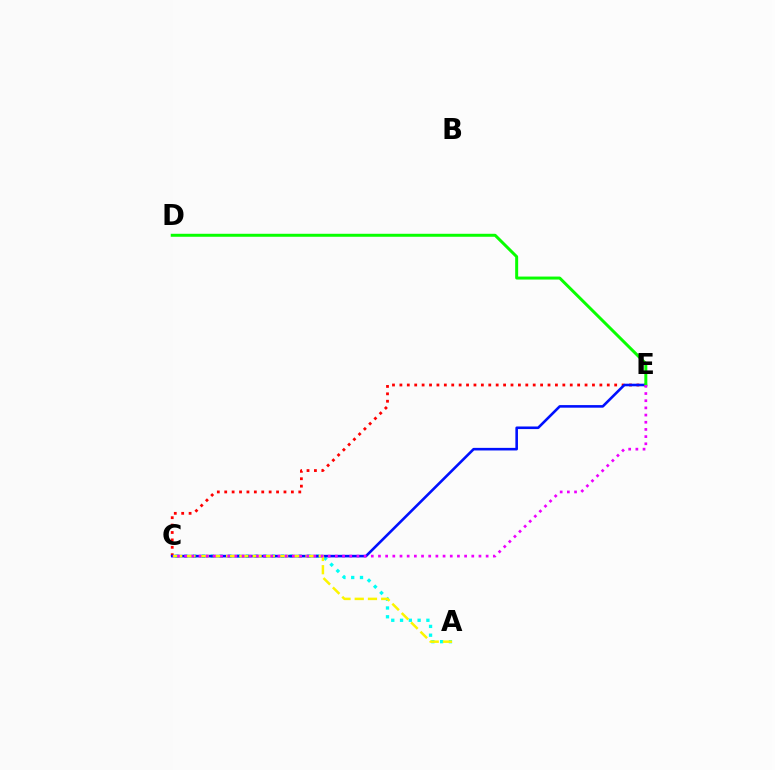{('A', 'C'): [{'color': '#00fff6', 'line_style': 'dotted', 'thickness': 2.39}, {'color': '#fcf500', 'line_style': 'dashed', 'thickness': 1.8}], ('C', 'E'): [{'color': '#ff0000', 'line_style': 'dotted', 'thickness': 2.01}, {'color': '#0010ff', 'line_style': 'solid', 'thickness': 1.87}, {'color': '#ee00ff', 'line_style': 'dotted', 'thickness': 1.95}], ('D', 'E'): [{'color': '#08ff00', 'line_style': 'solid', 'thickness': 2.15}]}